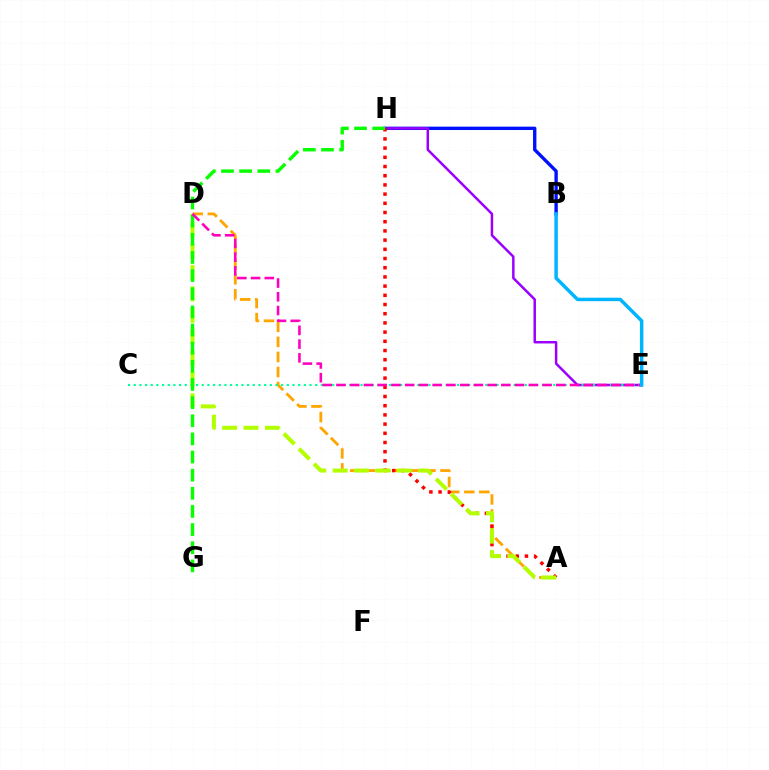{('B', 'H'): [{'color': '#0010ff', 'line_style': 'solid', 'thickness': 2.42}], ('E', 'H'): [{'color': '#9b00ff', 'line_style': 'solid', 'thickness': 1.79}], ('A', 'D'): [{'color': '#ffa500', 'line_style': 'dashed', 'thickness': 2.05}, {'color': '#b3ff00', 'line_style': 'dashed', 'thickness': 2.9}], ('C', 'E'): [{'color': '#00ff9d', 'line_style': 'dotted', 'thickness': 1.54}], ('A', 'H'): [{'color': '#ff0000', 'line_style': 'dotted', 'thickness': 2.5}], ('G', 'H'): [{'color': '#08ff00', 'line_style': 'dashed', 'thickness': 2.46}], ('D', 'E'): [{'color': '#ff00bd', 'line_style': 'dashed', 'thickness': 1.87}], ('B', 'E'): [{'color': '#00b5ff', 'line_style': 'solid', 'thickness': 2.5}]}